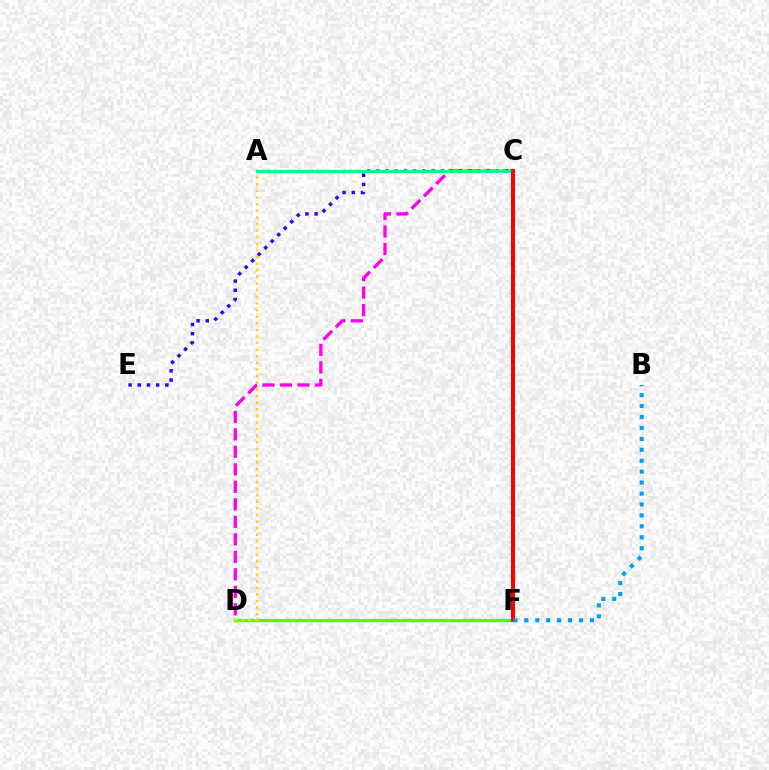{('D', 'F'): [{'color': '#4fff00', 'line_style': 'solid', 'thickness': 2.43}], ('C', 'D'): [{'color': '#ff00ed', 'line_style': 'dashed', 'thickness': 2.38}], ('A', 'D'): [{'color': '#ffd500', 'line_style': 'dotted', 'thickness': 1.8}], ('C', 'E'): [{'color': '#3700ff', 'line_style': 'dotted', 'thickness': 2.5}], ('A', 'C'): [{'color': '#00ff86', 'line_style': 'solid', 'thickness': 2.31}], ('C', 'F'): [{'color': '#ff0000', 'line_style': 'solid', 'thickness': 2.89}], ('B', 'F'): [{'color': '#009eff', 'line_style': 'dotted', 'thickness': 2.97}]}